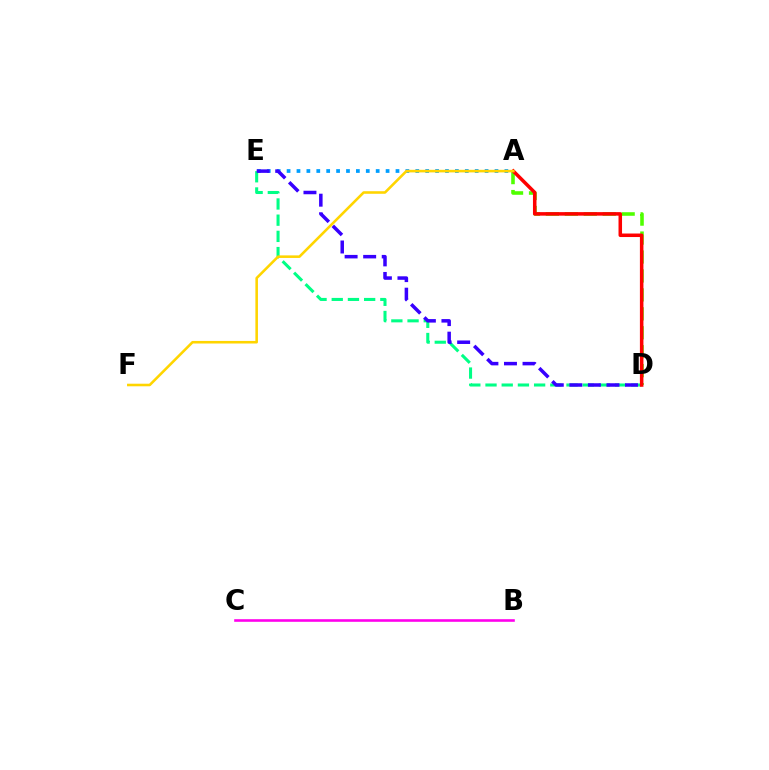{('A', 'E'): [{'color': '#009eff', 'line_style': 'dotted', 'thickness': 2.69}], ('D', 'E'): [{'color': '#00ff86', 'line_style': 'dashed', 'thickness': 2.2}, {'color': '#3700ff', 'line_style': 'dashed', 'thickness': 2.52}], ('A', 'D'): [{'color': '#4fff00', 'line_style': 'dashed', 'thickness': 2.57}, {'color': '#ff0000', 'line_style': 'solid', 'thickness': 2.54}], ('B', 'C'): [{'color': '#ff00ed', 'line_style': 'solid', 'thickness': 1.88}], ('A', 'F'): [{'color': '#ffd500', 'line_style': 'solid', 'thickness': 1.85}]}